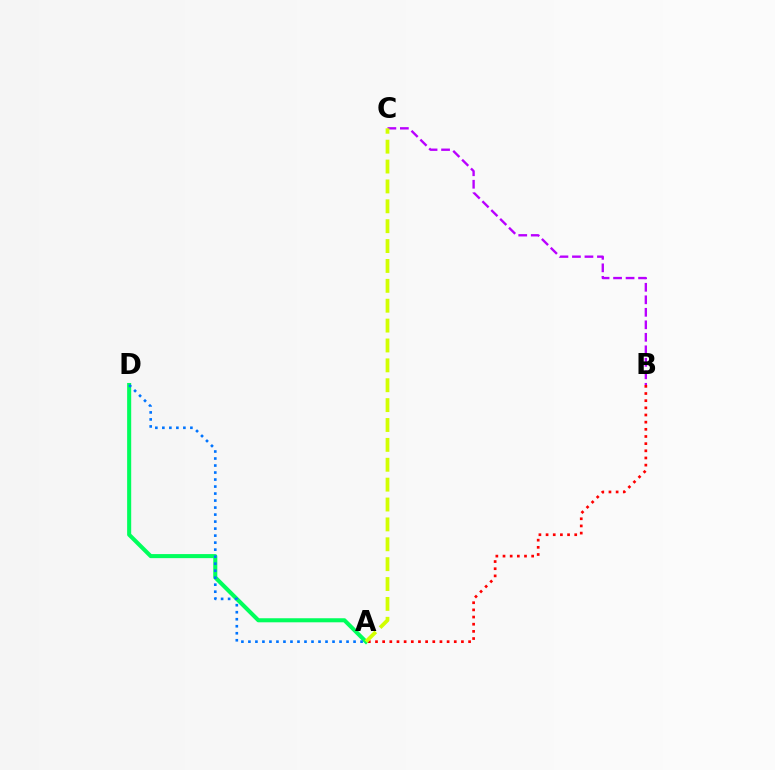{('A', 'B'): [{'color': '#ff0000', 'line_style': 'dotted', 'thickness': 1.95}], ('B', 'C'): [{'color': '#b900ff', 'line_style': 'dashed', 'thickness': 1.7}], ('A', 'D'): [{'color': '#00ff5c', 'line_style': 'solid', 'thickness': 2.92}, {'color': '#0074ff', 'line_style': 'dotted', 'thickness': 1.9}], ('A', 'C'): [{'color': '#d1ff00', 'line_style': 'dashed', 'thickness': 2.7}]}